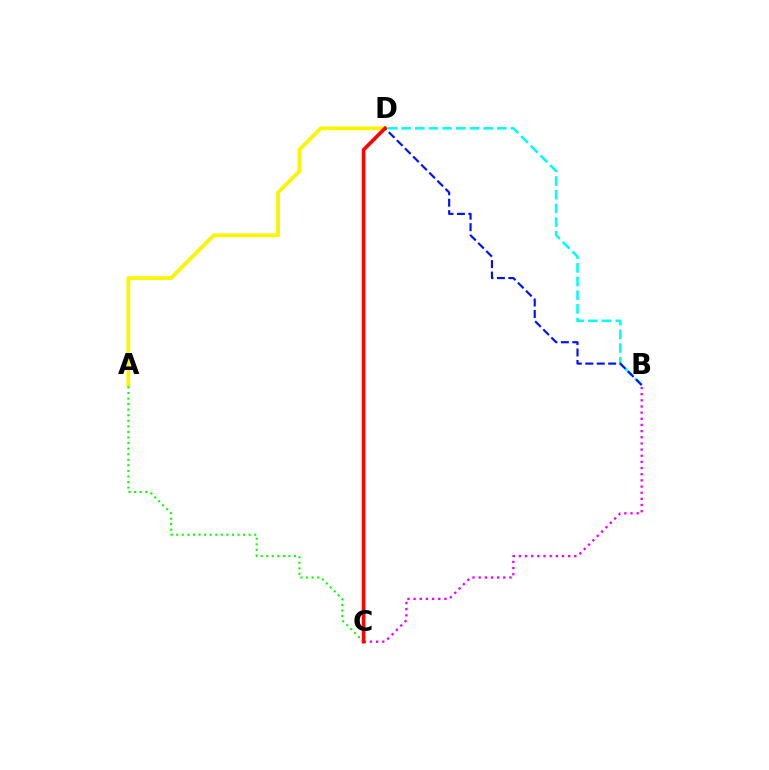{('B', 'D'): [{'color': '#00fff6', 'line_style': 'dashed', 'thickness': 1.86}, {'color': '#0010ff', 'line_style': 'dashed', 'thickness': 1.56}], ('A', 'D'): [{'color': '#fcf500', 'line_style': 'solid', 'thickness': 2.74}], ('A', 'C'): [{'color': '#08ff00', 'line_style': 'dotted', 'thickness': 1.51}], ('B', 'C'): [{'color': '#ee00ff', 'line_style': 'dotted', 'thickness': 1.67}], ('C', 'D'): [{'color': '#ff0000', 'line_style': 'solid', 'thickness': 2.61}]}